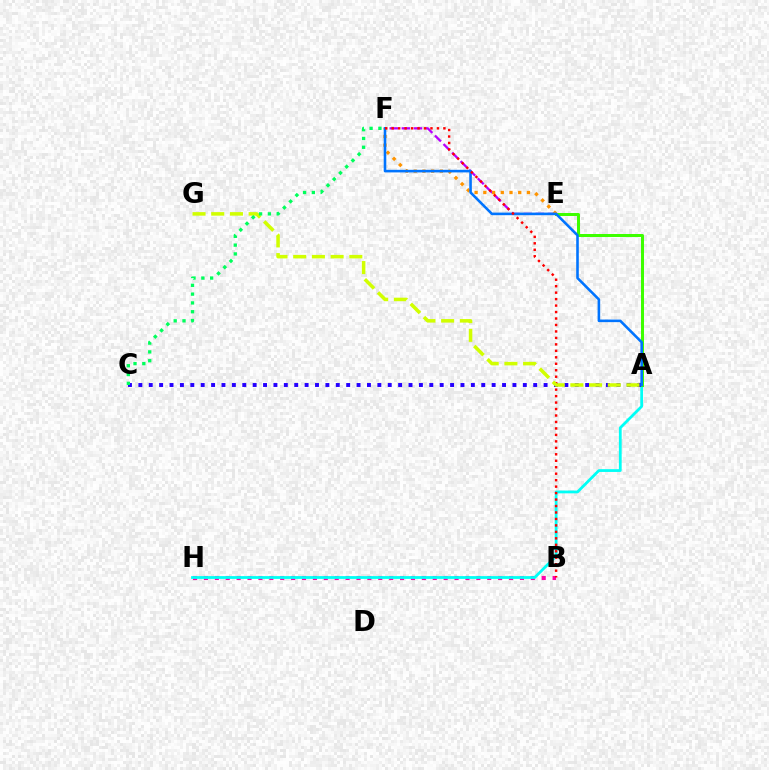{('E', 'F'): [{'color': '#b900ff', 'line_style': 'dashed', 'thickness': 1.64}, {'color': '#ff9400', 'line_style': 'dotted', 'thickness': 2.37}], ('B', 'H'): [{'color': '#ff00ac', 'line_style': 'dotted', 'thickness': 2.96}], ('A', 'H'): [{'color': '#00fff6', 'line_style': 'solid', 'thickness': 2.0}], ('A', 'C'): [{'color': '#2500ff', 'line_style': 'dotted', 'thickness': 2.82}], ('A', 'E'): [{'color': '#3dff00', 'line_style': 'solid', 'thickness': 2.15}], ('A', 'F'): [{'color': '#0074ff', 'line_style': 'solid', 'thickness': 1.86}], ('B', 'F'): [{'color': '#ff0000', 'line_style': 'dotted', 'thickness': 1.76}], ('A', 'G'): [{'color': '#d1ff00', 'line_style': 'dashed', 'thickness': 2.54}], ('C', 'F'): [{'color': '#00ff5c', 'line_style': 'dotted', 'thickness': 2.39}]}